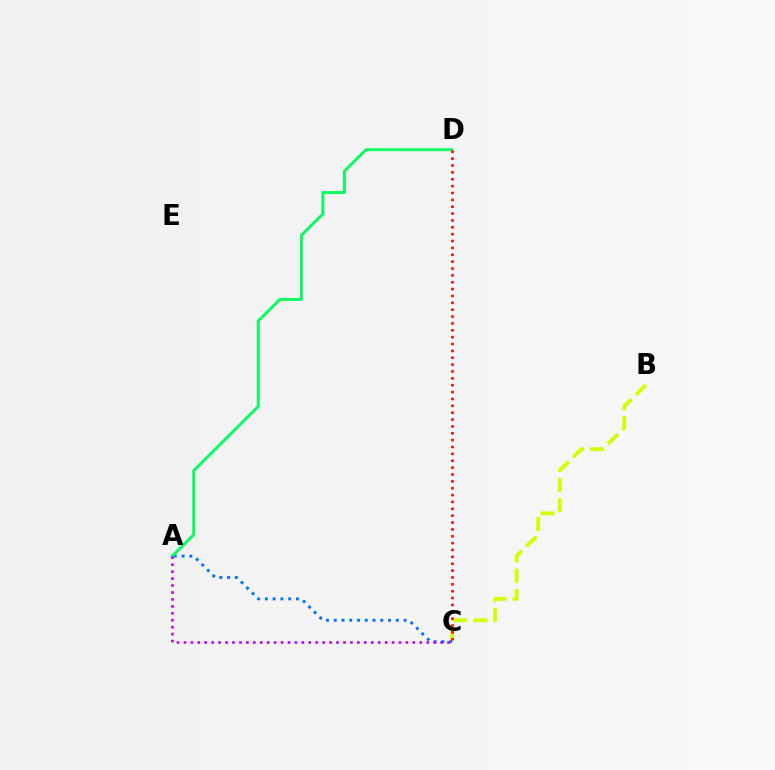{('A', 'C'): [{'color': '#0074ff', 'line_style': 'dotted', 'thickness': 2.11}, {'color': '#b900ff', 'line_style': 'dotted', 'thickness': 1.88}], ('A', 'D'): [{'color': '#00ff5c', 'line_style': 'solid', 'thickness': 2.06}], ('B', 'C'): [{'color': '#d1ff00', 'line_style': 'dashed', 'thickness': 2.74}], ('C', 'D'): [{'color': '#ff0000', 'line_style': 'dotted', 'thickness': 1.87}]}